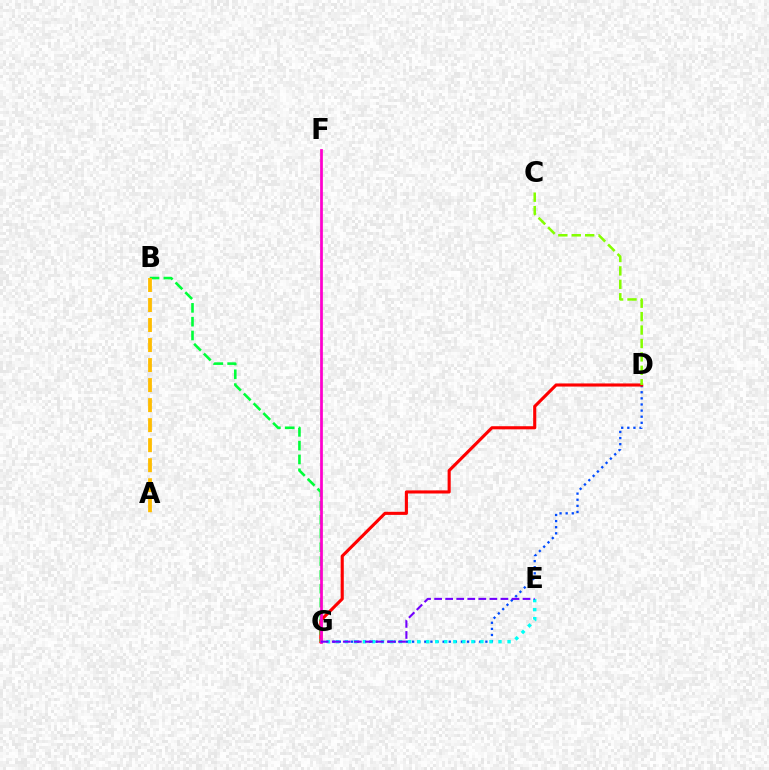{('D', 'G'): [{'color': '#004bff', 'line_style': 'dotted', 'thickness': 1.66}, {'color': '#ff0000', 'line_style': 'solid', 'thickness': 2.24}], ('E', 'G'): [{'color': '#00fff6', 'line_style': 'dotted', 'thickness': 2.46}, {'color': '#7200ff', 'line_style': 'dashed', 'thickness': 1.5}], ('B', 'G'): [{'color': '#00ff39', 'line_style': 'dashed', 'thickness': 1.88}], ('C', 'D'): [{'color': '#84ff00', 'line_style': 'dashed', 'thickness': 1.82}], ('F', 'G'): [{'color': '#ff00cf', 'line_style': 'solid', 'thickness': 1.97}], ('A', 'B'): [{'color': '#ffbd00', 'line_style': 'dashed', 'thickness': 2.72}]}